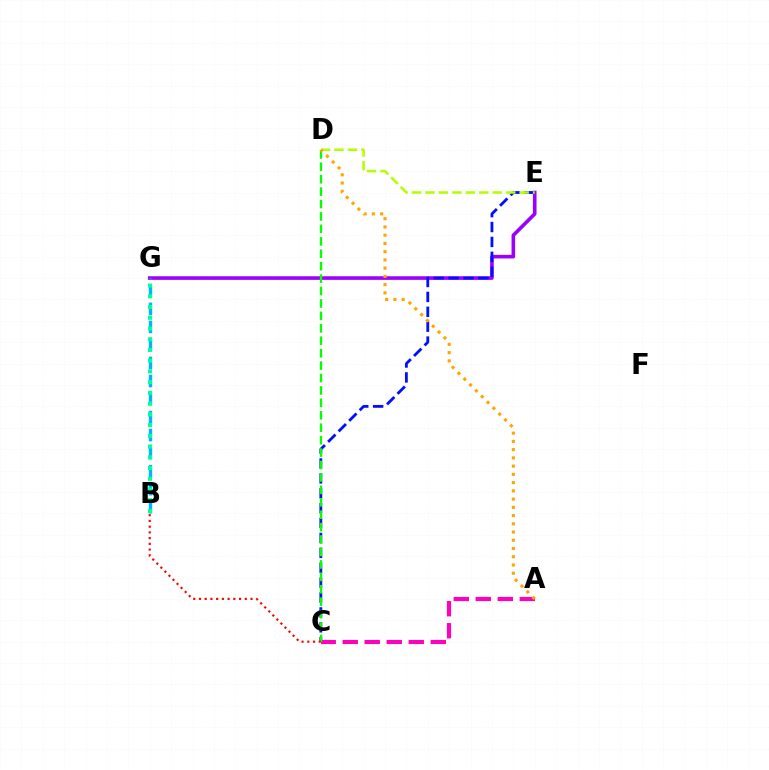{('E', 'G'): [{'color': '#9b00ff', 'line_style': 'solid', 'thickness': 2.6}], ('C', 'E'): [{'color': '#0010ff', 'line_style': 'dashed', 'thickness': 2.02}], ('A', 'C'): [{'color': '#ff00bd', 'line_style': 'dashed', 'thickness': 2.99}], ('D', 'E'): [{'color': '#b3ff00', 'line_style': 'dashed', 'thickness': 1.83}], ('C', 'D'): [{'color': '#08ff00', 'line_style': 'dashed', 'thickness': 1.69}], ('A', 'D'): [{'color': '#ffa500', 'line_style': 'dotted', 'thickness': 2.24}], ('B', 'G'): [{'color': '#00b5ff', 'line_style': 'dashed', 'thickness': 2.45}, {'color': '#00ff9d', 'line_style': 'dotted', 'thickness': 2.92}], ('B', 'C'): [{'color': '#ff0000', 'line_style': 'dotted', 'thickness': 1.56}]}